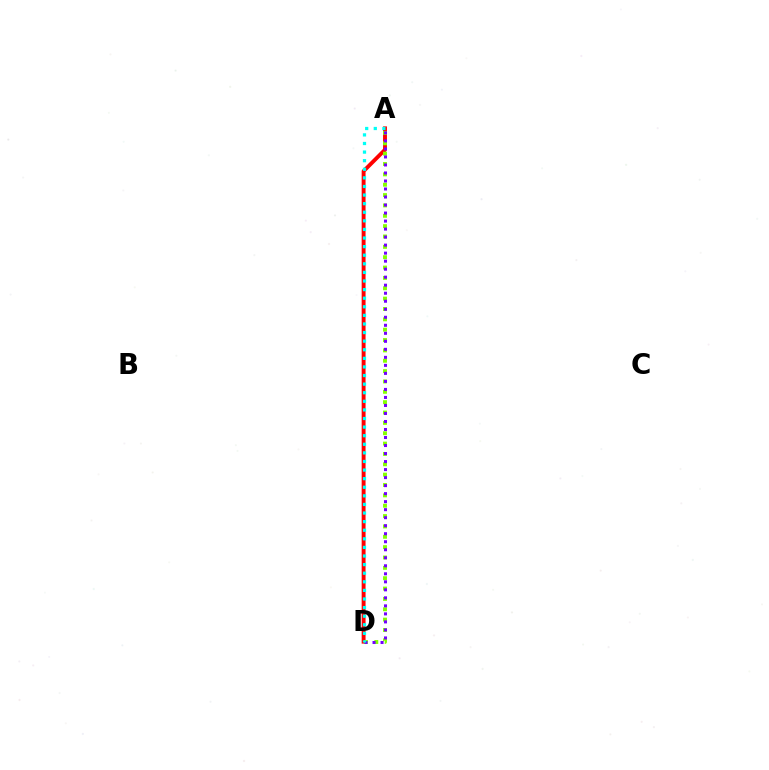{('A', 'D'): [{'color': '#ff0000', 'line_style': 'solid', 'thickness': 2.8}, {'color': '#84ff00', 'line_style': 'dotted', 'thickness': 2.81}, {'color': '#7200ff', 'line_style': 'dotted', 'thickness': 2.18}, {'color': '#00fff6', 'line_style': 'dotted', 'thickness': 2.33}]}